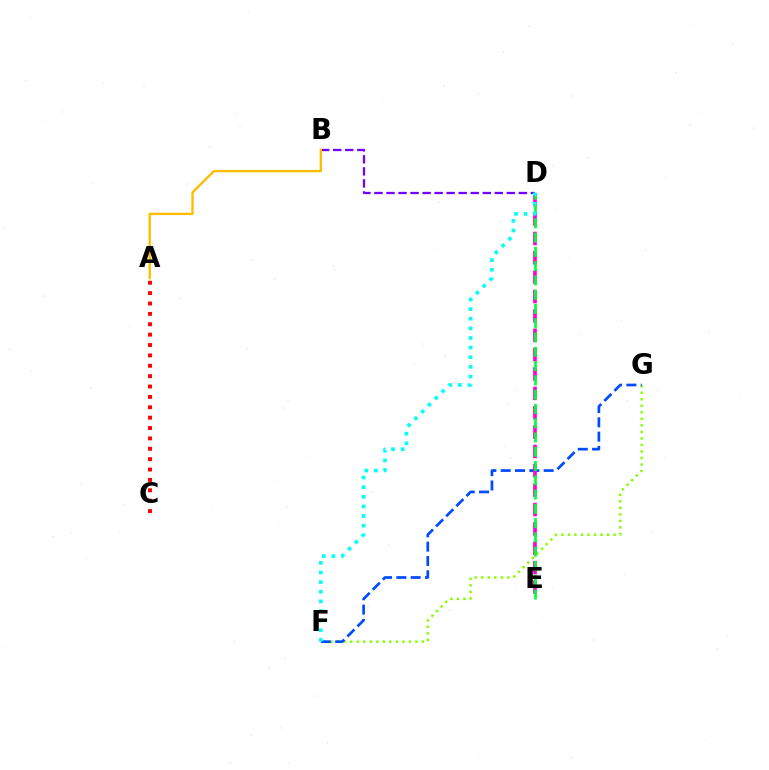{('B', 'D'): [{'color': '#7200ff', 'line_style': 'dashed', 'thickness': 1.63}], ('F', 'G'): [{'color': '#84ff00', 'line_style': 'dotted', 'thickness': 1.77}, {'color': '#004bff', 'line_style': 'dashed', 'thickness': 1.95}], ('D', 'E'): [{'color': '#ff00cf', 'line_style': 'dashed', 'thickness': 2.63}, {'color': '#00ff39', 'line_style': 'dashed', 'thickness': 1.94}], ('A', 'C'): [{'color': '#ff0000', 'line_style': 'dotted', 'thickness': 2.82}], ('D', 'F'): [{'color': '#00fff6', 'line_style': 'dotted', 'thickness': 2.62}], ('A', 'B'): [{'color': '#ffbd00', 'line_style': 'solid', 'thickness': 1.7}]}